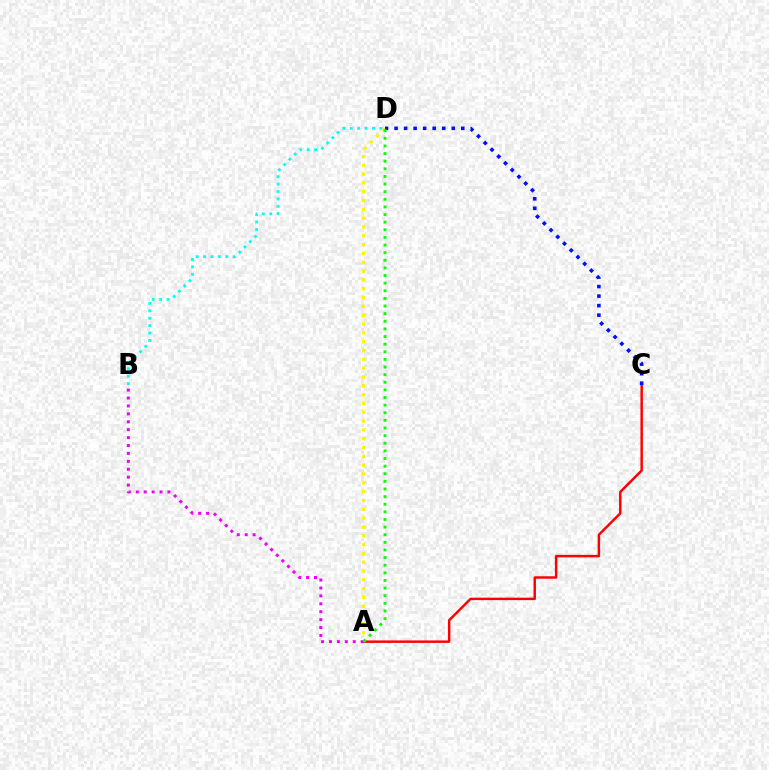{('A', 'C'): [{'color': '#ff0000', 'line_style': 'solid', 'thickness': 1.77}], ('B', 'D'): [{'color': '#00fff6', 'line_style': 'dotted', 'thickness': 2.02}], ('A', 'D'): [{'color': '#fcf500', 'line_style': 'dotted', 'thickness': 2.4}, {'color': '#08ff00', 'line_style': 'dotted', 'thickness': 2.07}], ('A', 'B'): [{'color': '#ee00ff', 'line_style': 'dotted', 'thickness': 2.15}], ('C', 'D'): [{'color': '#0010ff', 'line_style': 'dotted', 'thickness': 2.59}]}